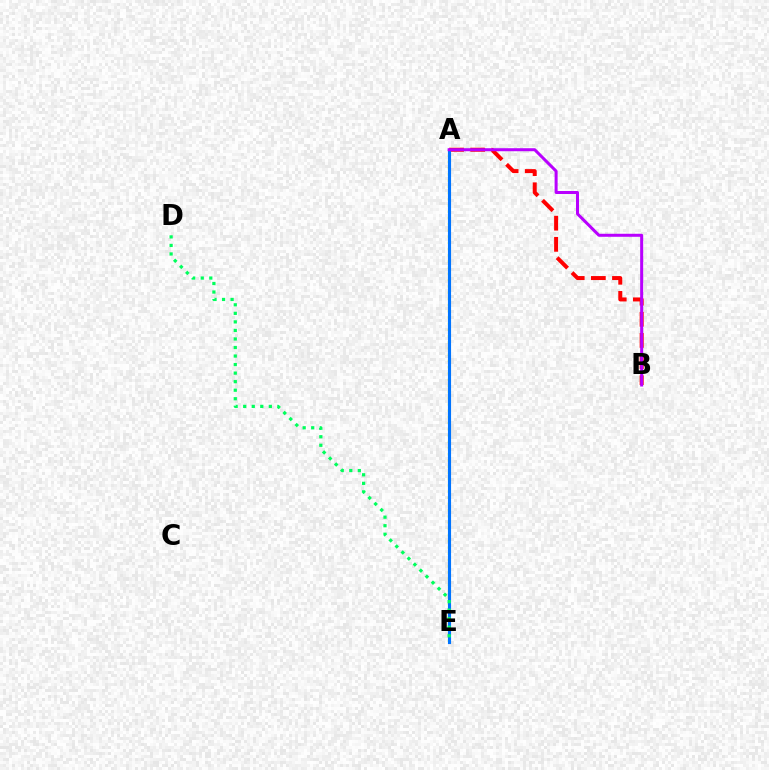{('A', 'B'): [{'color': '#ff0000', 'line_style': 'dashed', 'thickness': 2.87}, {'color': '#b900ff', 'line_style': 'solid', 'thickness': 2.17}], ('A', 'E'): [{'color': '#d1ff00', 'line_style': 'dotted', 'thickness': 1.69}, {'color': '#0074ff', 'line_style': 'solid', 'thickness': 2.24}], ('D', 'E'): [{'color': '#00ff5c', 'line_style': 'dotted', 'thickness': 2.32}]}